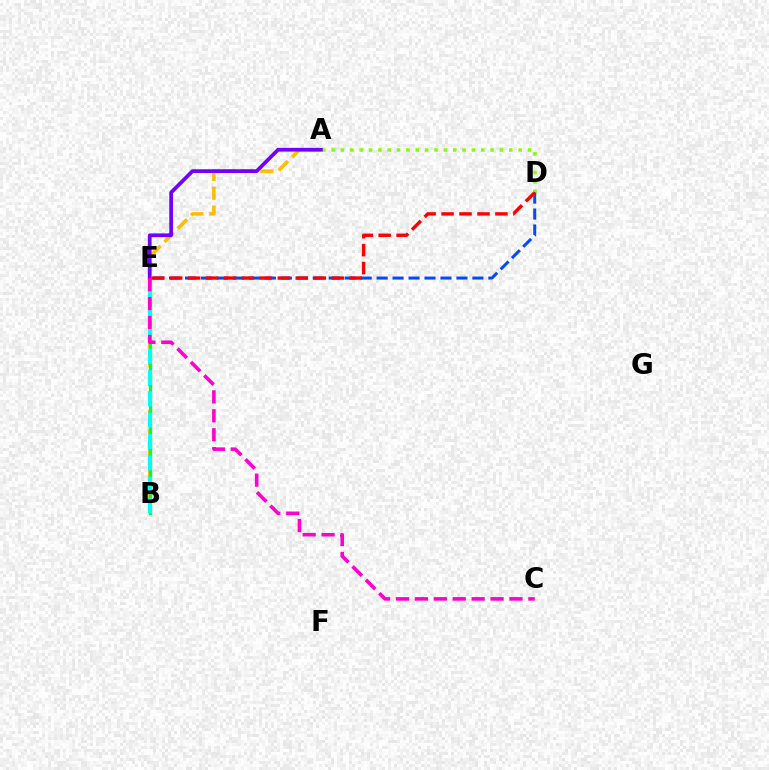{('A', 'B'): [{'color': '#ffbd00', 'line_style': 'dashed', 'thickness': 2.55}], ('A', 'D'): [{'color': '#84ff00', 'line_style': 'dotted', 'thickness': 2.54}], ('B', 'E'): [{'color': '#00ff39', 'line_style': 'solid', 'thickness': 2.36}, {'color': '#00fff6', 'line_style': 'dashed', 'thickness': 2.9}], ('D', 'E'): [{'color': '#004bff', 'line_style': 'dashed', 'thickness': 2.17}, {'color': '#ff0000', 'line_style': 'dashed', 'thickness': 2.44}], ('A', 'E'): [{'color': '#7200ff', 'line_style': 'solid', 'thickness': 2.69}], ('C', 'E'): [{'color': '#ff00cf', 'line_style': 'dashed', 'thickness': 2.57}]}